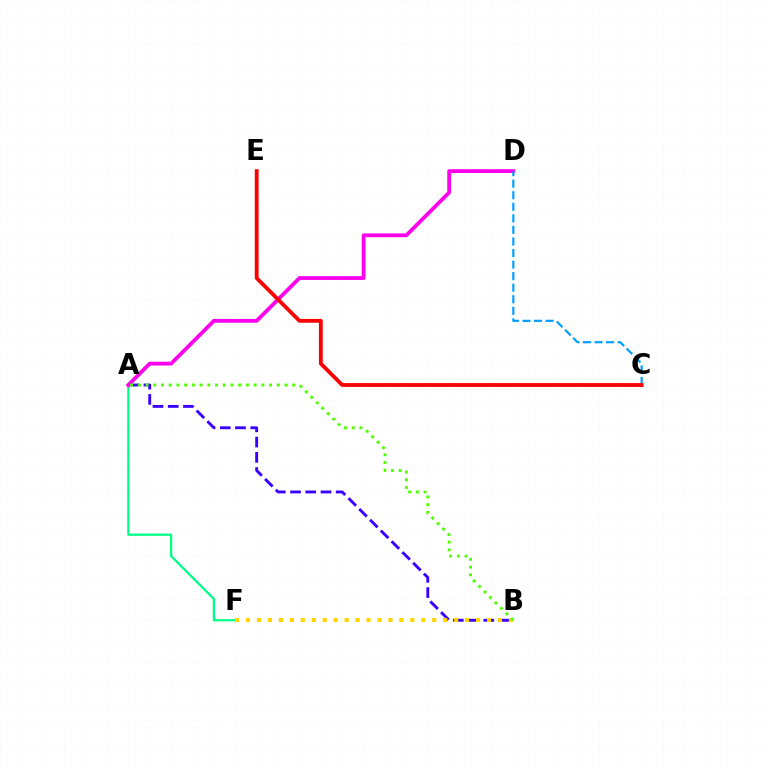{('A', 'B'): [{'color': '#3700ff', 'line_style': 'dashed', 'thickness': 2.07}, {'color': '#4fff00', 'line_style': 'dotted', 'thickness': 2.1}], ('A', 'F'): [{'color': '#00ff86', 'line_style': 'solid', 'thickness': 1.63}], ('B', 'F'): [{'color': '#ffd500', 'line_style': 'dotted', 'thickness': 2.98}], ('A', 'D'): [{'color': '#ff00ed', 'line_style': 'solid', 'thickness': 2.74}], ('C', 'D'): [{'color': '#009eff', 'line_style': 'dashed', 'thickness': 1.57}], ('C', 'E'): [{'color': '#ff0000', 'line_style': 'solid', 'thickness': 2.75}]}